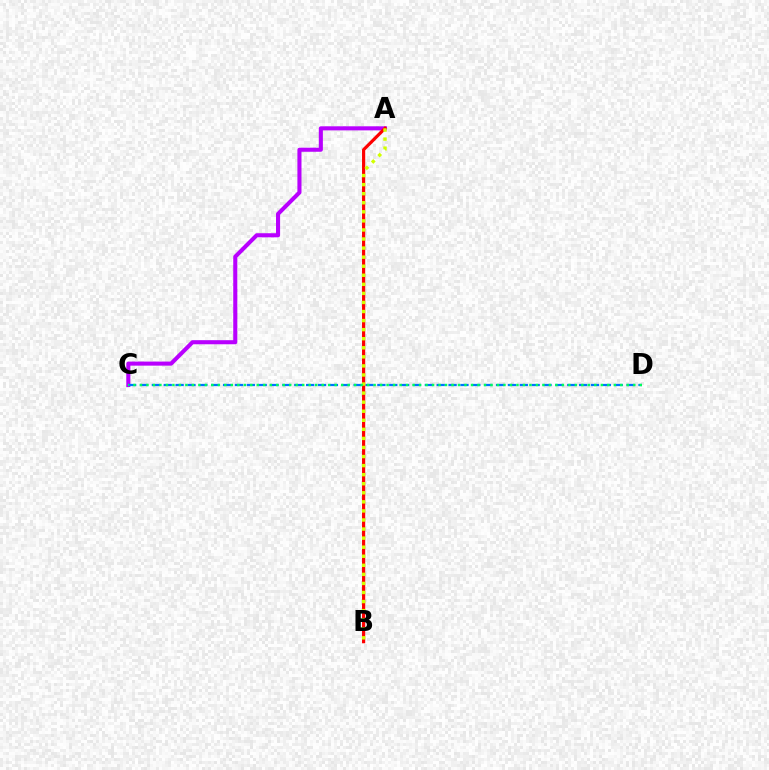{('A', 'C'): [{'color': '#b900ff', 'line_style': 'solid', 'thickness': 2.94}], ('C', 'D'): [{'color': '#0074ff', 'line_style': 'dashed', 'thickness': 1.61}, {'color': '#00ff5c', 'line_style': 'dotted', 'thickness': 1.76}], ('A', 'B'): [{'color': '#ff0000', 'line_style': 'solid', 'thickness': 2.29}, {'color': '#d1ff00', 'line_style': 'dotted', 'thickness': 2.46}]}